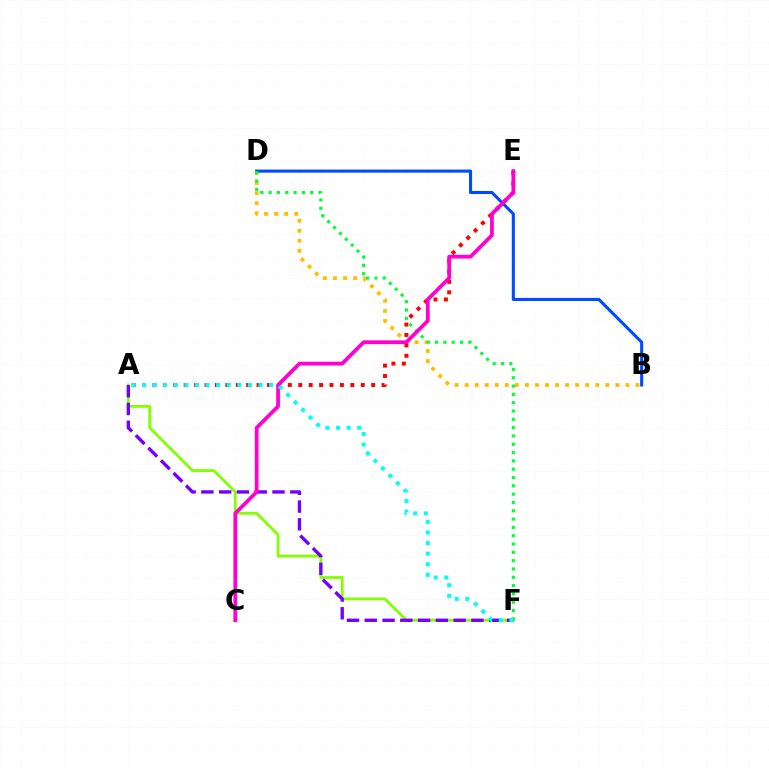{('B', 'D'): [{'color': '#ffbd00', 'line_style': 'dotted', 'thickness': 2.73}, {'color': '#004bff', 'line_style': 'solid', 'thickness': 2.22}], ('A', 'E'): [{'color': '#ff0000', 'line_style': 'dotted', 'thickness': 2.83}], ('A', 'F'): [{'color': '#84ff00', 'line_style': 'solid', 'thickness': 2.02}, {'color': '#7200ff', 'line_style': 'dashed', 'thickness': 2.41}, {'color': '#00fff6', 'line_style': 'dotted', 'thickness': 2.88}], ('D', 'F'): [{'color': '#00ff39', 'line_style': 'dotted', 'thickness': 2.26}], ('C', 'E'): [{'color': '#ff00cf', 'line_style': 'solid', 'thickness': 2.7}]}